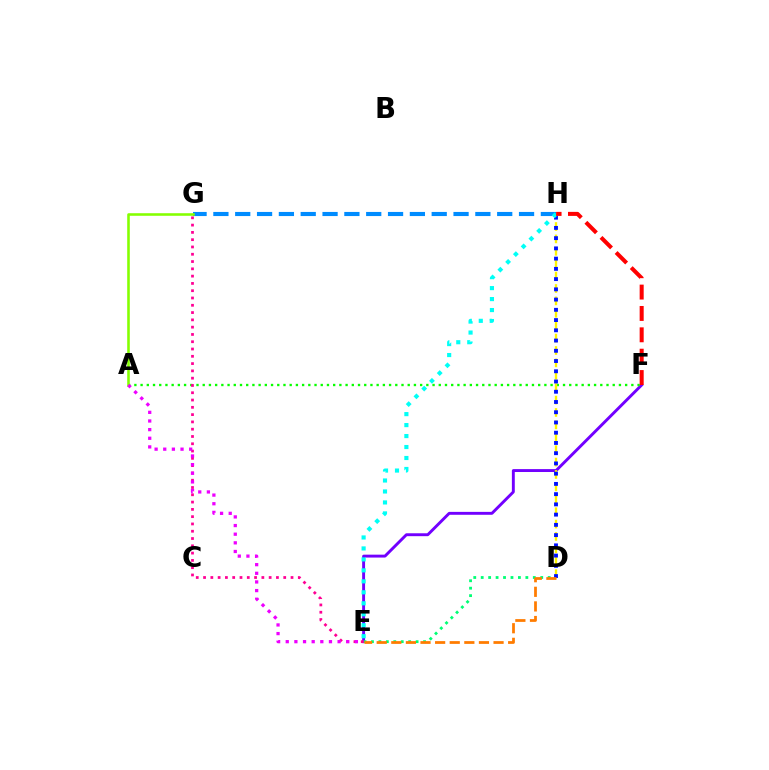{('G', 'H'): [{'color': '#008cff', 'line_style': 'dashed', 'thickness': 2.97}], ('E', 'F'): [{'color': '#7200ff', 'line_style': 'solid', 'thickness': 2.09}], ('A', 'F'): [{'color': '#08ff00', 'line_style': 'dotted', 'thickness': 1.69}], ('D', 'E'): [{'color': '#00ff74', 'line_style': 'dotted', 'thickness': 2.02}, {'color': '#ff7c00', 'line_style': 'dashed', 'thickness': 1.98}], ('A', 'G'): [{'color': '#84ff00', 'line_style': 'solid', 'thickness': 1.86}], ('E', 'G'): [{'color': '#ff0094', 'line_style': 'dotted', 'thickness': 1.98}], ('D', 'H'): [{'color': '#fcf500', 'line_style': 'dashed', 'thickness': 1.68}, {'color': '#0010ff', 'line_style': 'dotted', 'thickness': 2.78}], ('A', 'E'): [{'color': '#ee00ff', 'line_style': 'dotted', 'thickness': 2.35}], ('E', 'H'): [{'color': '#00fff6', 'line_style': 'dotted', 'thickness': 2.98}], ('F', 'H'): [{'color': '#ff0000', 'line_style': 'dashed', 'thickness': 2.9}]}